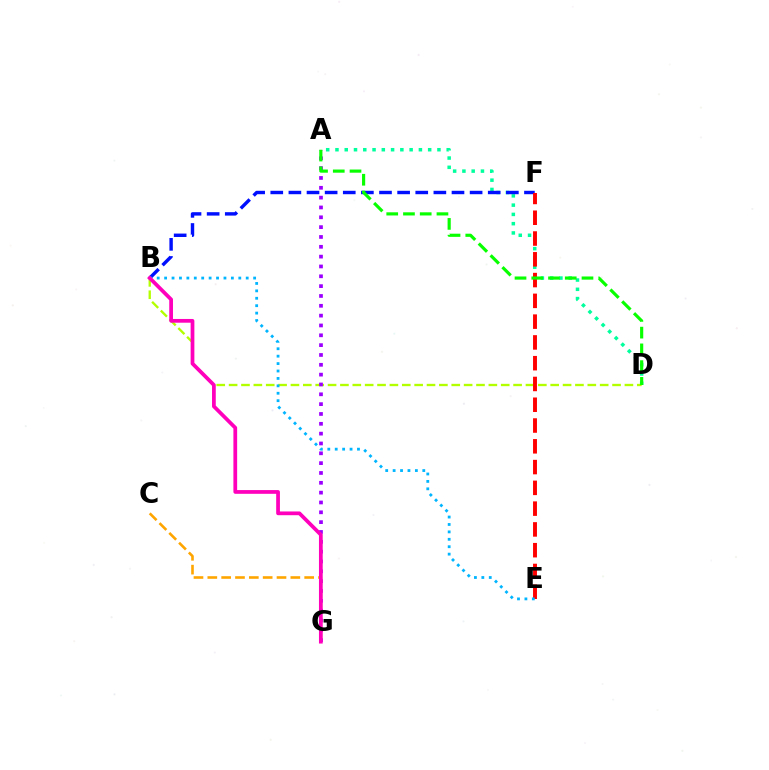{('A', 'D'): [{'color': '#00ff9d', 'line_style': 'dotted', 'thickness': 2.52}, {'color': '#08ff00', 'line_style': 'dashed', 'thickness': 2.27}], ('B', 'F'): [{'color': '#0010ff', 'line_style': 'dashed', 'thickness': 2.46}], ('B', 'D'): [{'color': '#b3ff00', 'line_style': 'dashed', 'thickness': 1.68}], ('E', 'F'): [{'color': '#ff0000', 'line_style': 'dashed', 'thickness': 2.82}], ('A', 'G'): [{'color': '#9b00ff', 'line_style': 'dotted', 'thickness': 2.67}], ('C', 'G'): [{'color': '#ffa500', 'line_style': 'dashed', 'thickness': 1.88}], ('B', 'E'): [{'color': '#00b5ff', 'line_style': 'dotted', 'thickness': 2.02}], ('B', 'G'): [{'color': '#ff00bd', 'line_style': 'solid', 'thickness': 2.69}]}